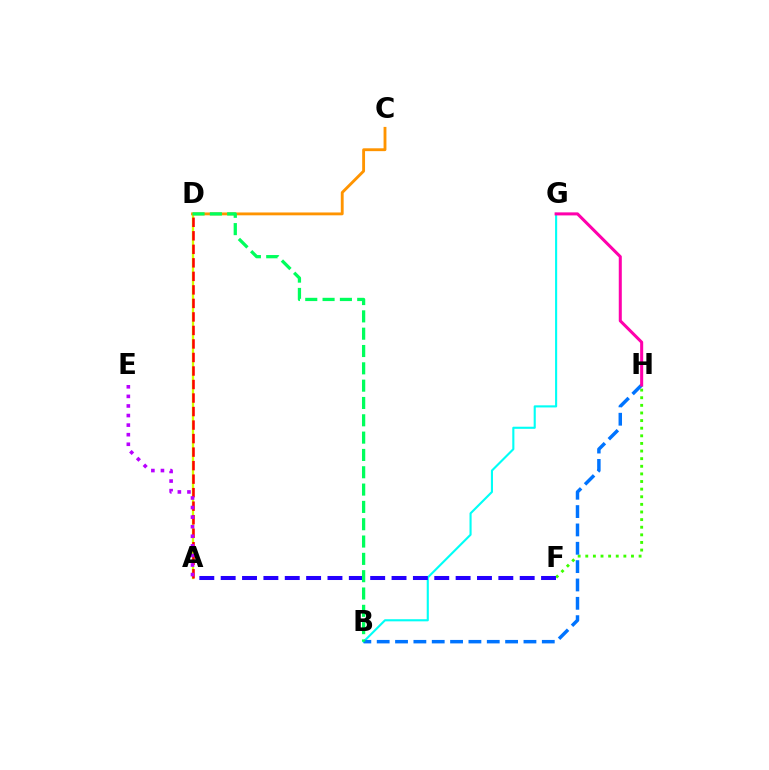{('A', 'D'): [{'color': '#d1ff00', 'line_style': 'solid', 'thickness': 1.65}, {'color': '#ff0000', 'line_style': 'dashed', 'thickness': 1.84}], ('C', 'D'): [{'color': '#ff9400', 'line_style': 'solid', 'thickness': 2.05}], ('F', 'H'): [{'color': '#3dff00', 'line_style': 'dotted', 'thickness': 2.07}], ('B', 'G'): [{'color': '#00fff6', 'line_style': 'solid', 'thickness': 1.52}], ('B', 'H'): [{'color': '#0074ff', 'line_style': 'dashed', 'thickness': 2.49}], ('A', 'F'): [{'color': '#2500ff', 'line_style': 'dashed', 'thickness': 2.9}], ('G', 'H'): [{'color': '#ff00ac', 'line_style': 'solid', 'thickness': 2.19}], ('B', 'D'): [{'color': '#00ff5c', 'line_style': 'dashed', 'thickness': 2.35}], ('A', 'E'): [{'color': '#b900ff', 'line_style': 'dotted', 'thickness': 2.6}]}